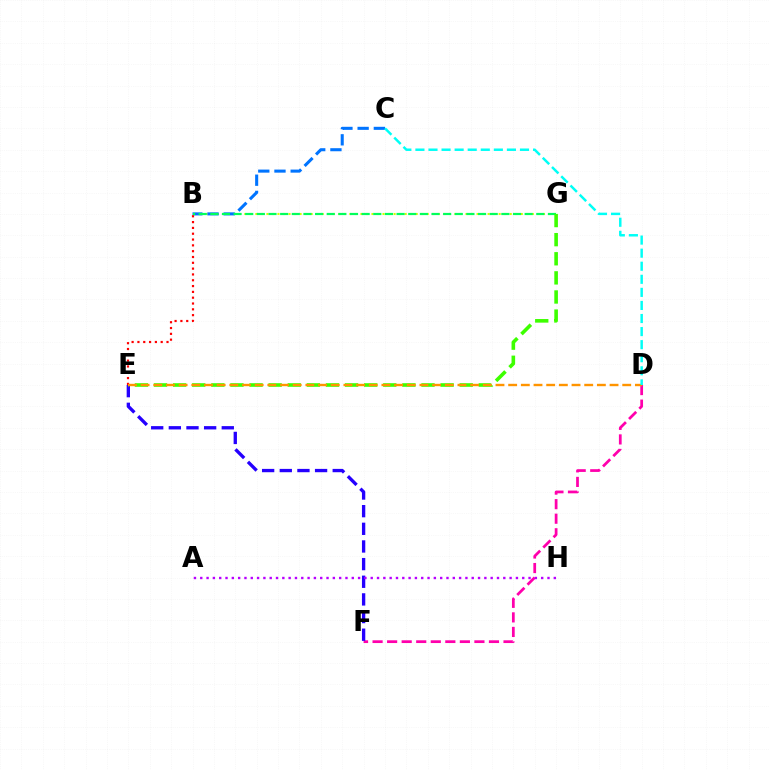{('B', 'G'): [{'color': '#d1ff00', 'line_style': 'dotted', 'thickness': 1.5}, {'color': '#00ff5c', 'line_style': 'dashed', 'thickness': 1.58}], ('B', 'C'): [{'color': '#0074ff', 'line_style': 'dashed', 'thickness': 2.2}], ('D', 'F'): [{'color': '#ff00ac', 'line_style': 'dashed', 'thickness': 1.98}], ('E', 'F'): [{'color': '#2500ff', 'line_style': 'dashed', 'thickness': 2.4}], ('E', 'G'): [{'color': '#3dff00', 'line_style': 'dashed', 'thickness': 2.6}], ('A', 'H'): [{'color': '#b900ff', 'line_style': 'dotted', 'thickness': 1.72}], ('B', 'E'): [{'color': '#ff0000', 'line_style': 'dotted', 'thickness': 1.58}], ('D', 'E'): [{'color': '#ff9400', 'line_style': 'dashed', 'thickness': 1.72}], ('C', 'D'): [{'color': '#00fff6', 'line_style': 'dashed', 'thickness': 1.78}]}